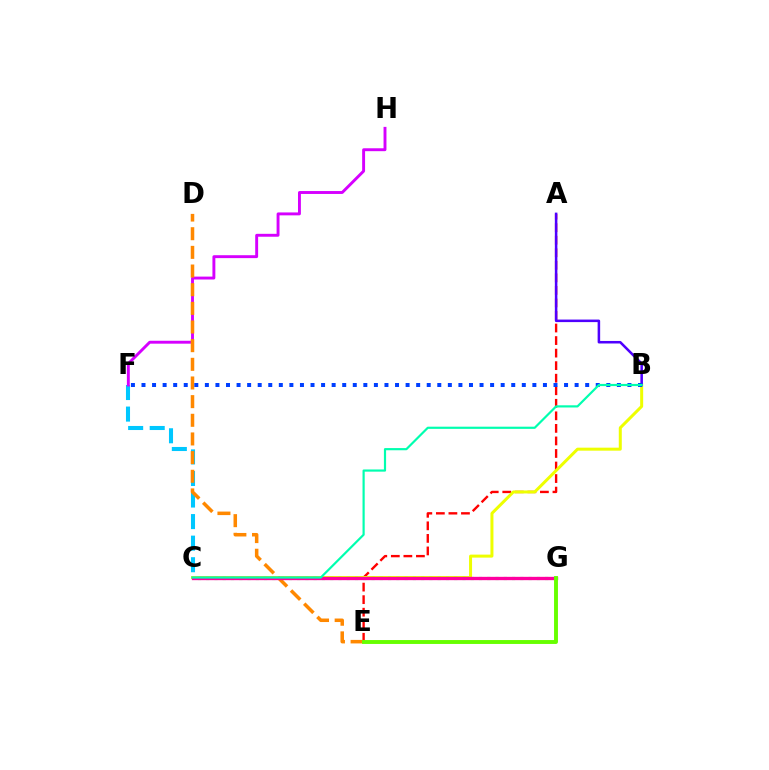{('A', 'E'): [{'color': '#ff0000', 'line_style': 'dashed', 'thickness': 1.7}], ('B', 'C'): [{'color': '#eeff00', 'line_style': 'solid', 'thickness': 2.16}, {'color': '#00ffaf', 'line_style': 'solid', 'thickness': 1.57}], ('C', 'G'): [{'color': '#00ff27', 'line_style': 'dotted', 'thickness': 2.25}, {'color': '#ff00a0', 'line_style': 'solid', 'thickness': 2.39}], ('C', 'F'): [{'color': '#00c7ff', 'line_style': 'dashed', 'thickness': 2.93}], ('A', 'B'): [{'color': '#4f00ff', 'line_style': 'solid', 'thickness': 1.83}], ('F', 'H'): [{'color': '#d600ff', 'line_style': 'solid', 'thickness': 2.09}], ('D', 'E'): [{'color': '#ff8800', 'line_style': 'dashed', 'thickness': 2.53}], ('B', 'F'): [{'color': '#003fff', 'line_style': 'dotted', 'thickness': 2.87}], ('E', 'G'): [{'color': '#66ff00', 'line_style': 'solid', 'thickness': 2.8}]}